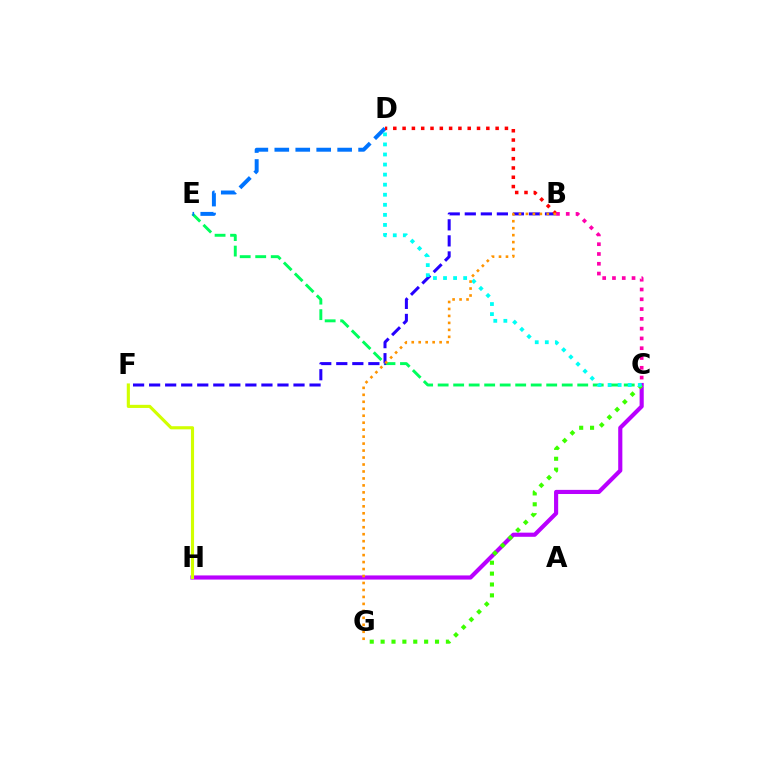{('C', 'E'): [{'color': '#00ff5c', 'line_style': 'dashed', 'thickness': 2.11}], ('B', 'F'): [{'color': '#2500ff', 'line_style': 'dashed', 'thickness': 2.18}], ('C', 'H'): [{'color': '#b900ff', 'line_style': 'solid', 'thickness': 2.98}], ('D', 'E'): [{'color': '#0074ff', 'line_style': 'dashed', 'thickness': 2.85}], ('C', 'G'): [{'color': '#3dff00', 'line_style': 'dotted', 'thickness': 2.96}], ('B', 'D'): [{'color': '#ff0000', 'line_style': 'dotted', 'thickness': 2.53}], ('F', 'H'): [{'color': '#d1ff00', 'line_style': 'solid', 'thickness': 2.25}], ('C', 'D'): [{'color': '#00fff6', 'line_style': 'dotted', 'thickness': 2.73}], ('B', 'G'): [{'color': '#ff9400', 'line_style': 'dotted', 'thickness': 1.89}], ('B', 'C'): [{'color': '#ff00ac', 'line_style': 'dotted', 'thickness': 2.66}]}